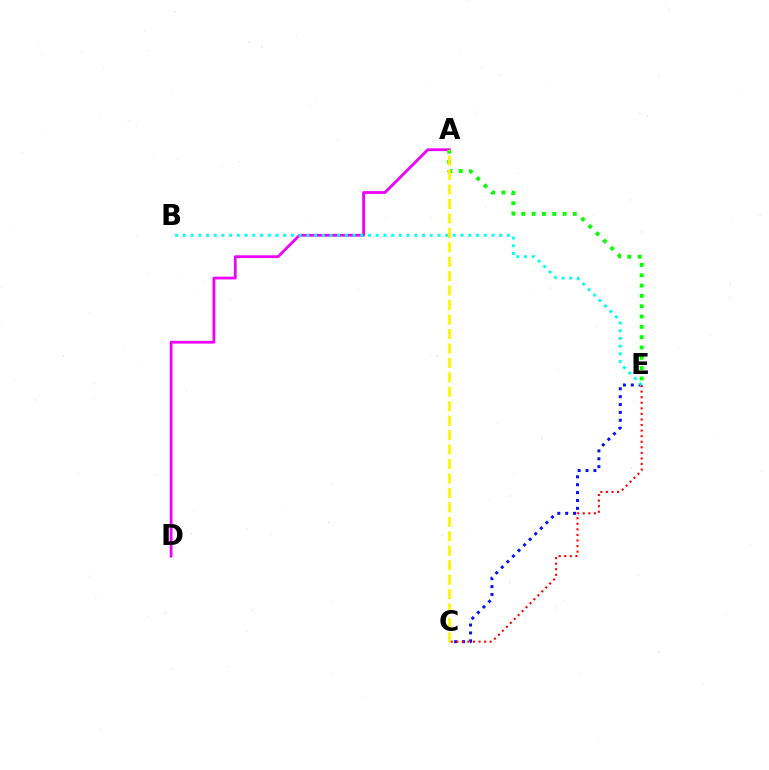{('A', 'D'): [{'color': '#ee00ff', 'line_style': 'solid', 'thickness': 2.0}], ('A', 'E'): [{'color': '#08ff00', 'line_style': 'dotted', 'thickness': 2.8}], ('C', 'E'): [{'color': '#0010ff', 'line_style': 'dotted', 'thickness': 2.14}, {'color': '#ff0000', 'line_style': 'dotted', 'thickness': 1.51}], ('B', 'E'): [{'color': '#00fff6', 'line_style': 'dotted', 'thickness': 2.1}], ('A', 'C'): [{'color': '#fcf500', 'line_style': 'dashed', 'thickness': 1.96}]}